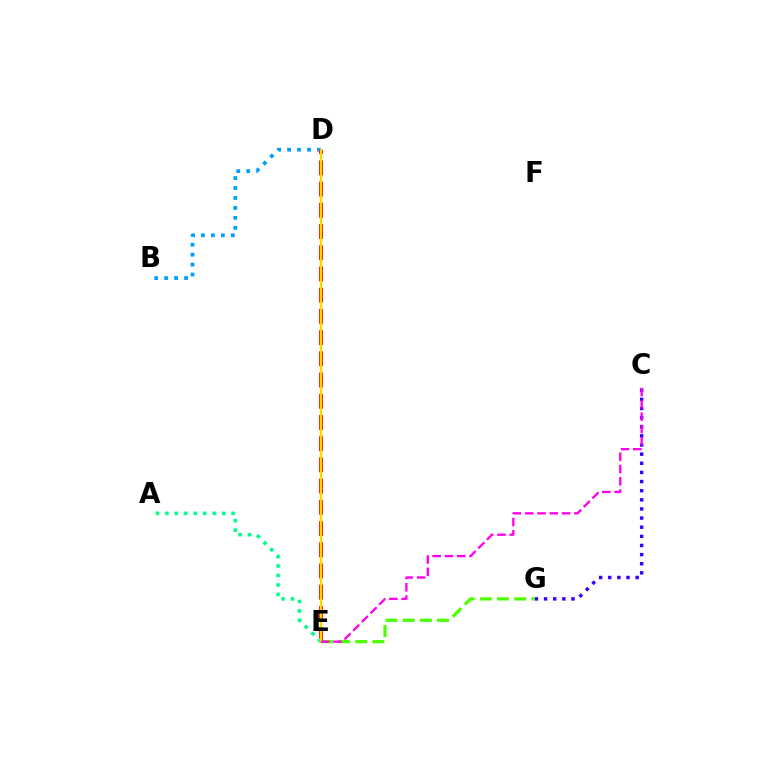{('B', 'D'): [{'color': '#009eff', 'line_style': 'dotted', 'thickness': 2.7}], ('D', 'E'): [{'color': '#ff0000', 'line_style': 'dashed', 'thickness': 2.88}, {'color': '#ffd500', 'line_style': 'solid', 'thickness': 1.74}], ('C', 'G'): [{'color': '#3700ff', 'line_style': 'dotted', 'thickness': 2.48}], ('E', 'G'): [{'color': '#4fff00', 'line_style': 'dashed', 'thickness': 2.34}], ('A', 'E'): [{'color': '#00ff86', 'line_style': 'dotted', 'thickness': 2.57}], ('C', 'E'): [{'color': '#ff00ed', 'line_style': 'dashed', 'thickness': 1.67}]}